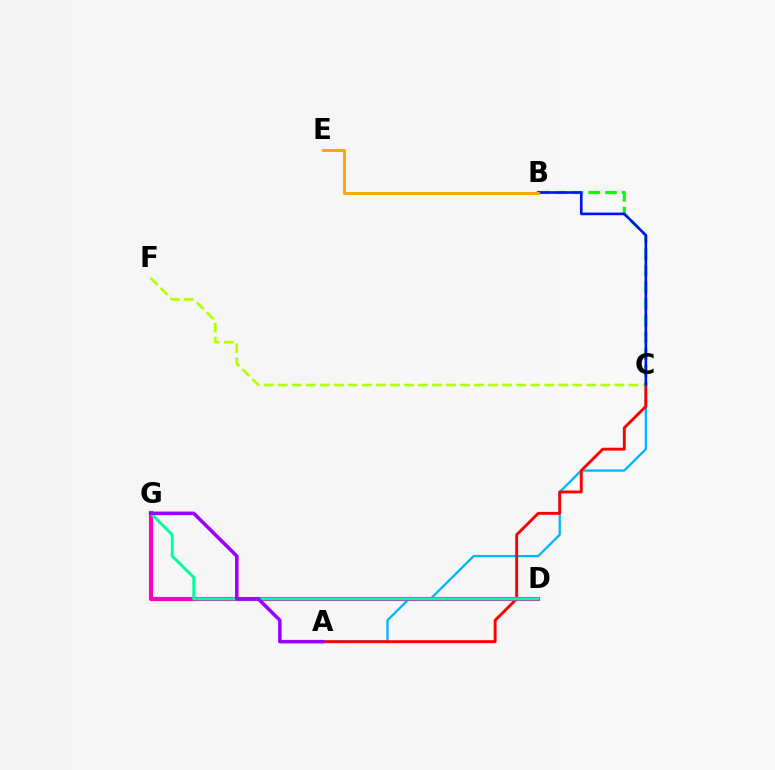{('A', 'C'): [{'color': '#00b5ff', 'line_style': 'solid', 'thickness': 1.65}, {'color': '#ff0000', 'line_style': 'solid', 'thickness': 2.08}], ('B', 'C'): [{'color': '#08ff00', 'line_style': 'dashed', 'thickness': 2.27}, {'color': '#0010ff', 'line_style': 'solid', 'thickness': 1.88}], ('D', 'G'): [{'color': '#ff00bd', 'line_style': 'solid', 'thickness': 2.96}, {'color': '#00ff9d', 'line_style': 'solid', 'thickness': 2.1}], ('C', 'F'): [{'color': '#b3ff00', 'line_style': 'dashed', 'thickness': 1.91}], ('B', 'E'): [{'color': '#ffa500', 'line_style': 'solid', 'thickness': 2.08}], ('A', 'G'): [{'color': '#9b00ff', 'line_style': 'solid', 'thickness': 2.54}]}